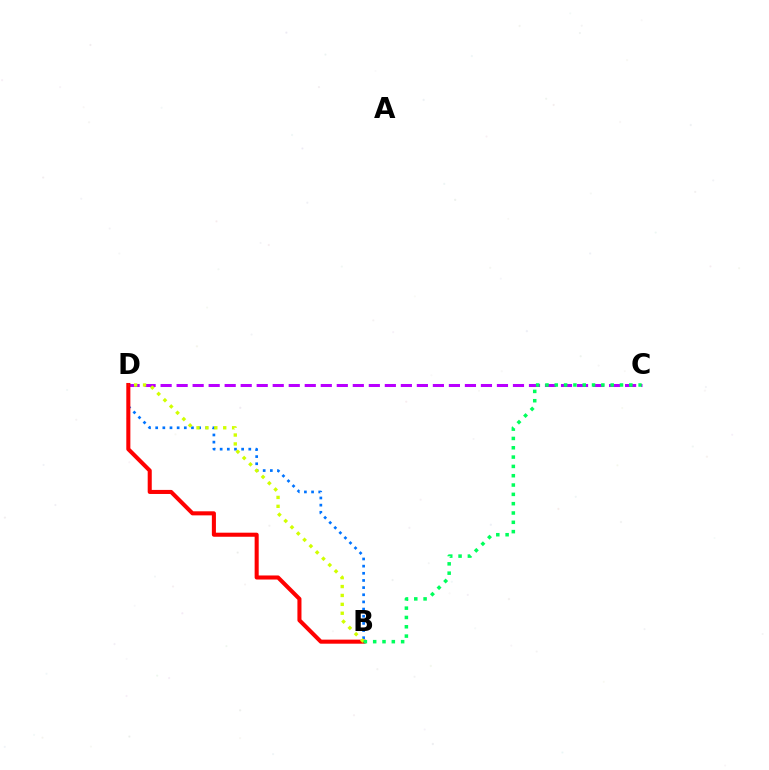{('B', 'D'): [{'color': '#0074ff', 'line_style': 'dotted', 'thickness': 1.94}, {'color': '#ff0000', 'line_style': 'solid', 'thickness': 2.92}, {'color': '#d1ff00', 'line_style': 'dotted', 'thickness': 2.42}], ('C', 'D'): [{'color': '#b900ff', 'line_style': 'dashed', 'thickness': 2.18}], ('B', 'C'): [{'color': '#00ff5c', 'line_style': 'dotted', 'thickness': 2.53}]}